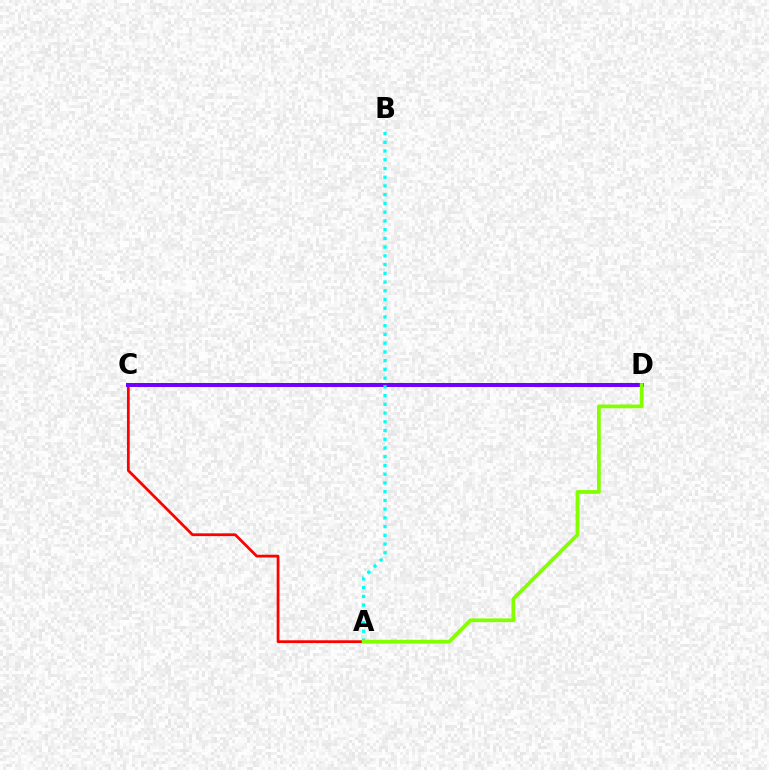{('A', 'C'): [{'color': '#ff0000', 'line_style': 'solid', 'thickness': 1.98}], ('C', 'D'): [{'color': '#7200ff', 'line_style': 'solid', 'thickness': 2.86}], ('A', 'B'): [{'color': '#00fff6', 'line_style': 'dotted', 'thickness': 2.37}], ('A', 'D'): [{'color': '#84ff00', 'line_style': 'solid', 'thickness': 2.71}]}